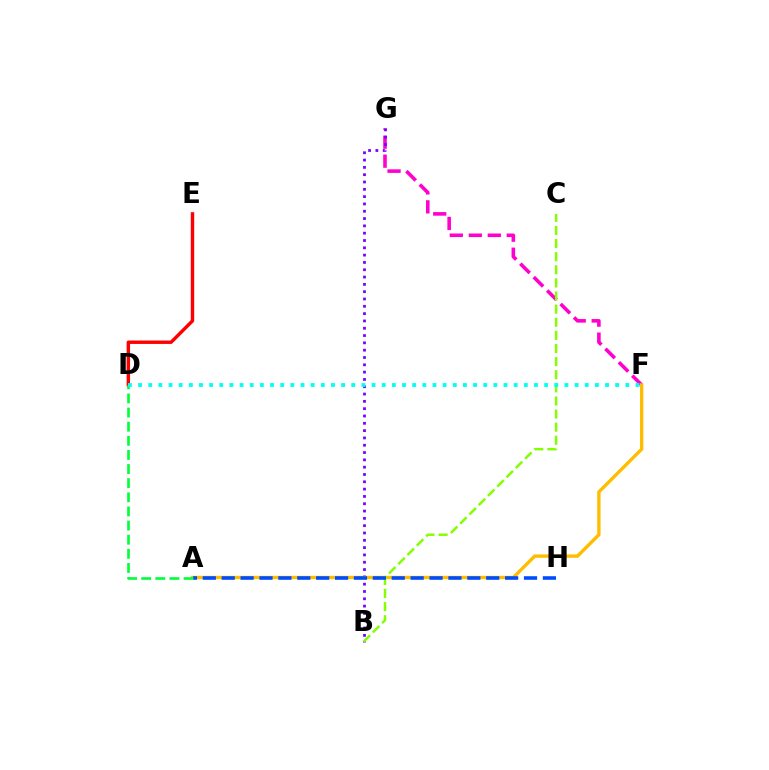{('F', 'G'): [{'color': '#ff00cf', 'line_style': 'dashed', 'thickness': 2.58}], ('B', 'G'): [{'color': '#7200ff', 'line_style': 'dotted', 'thickness': 1.99}], ('A', 'F'): [{'color': '#ffbd00', 'line_style': 'solid', 'thickness': 2.43}], ('D', 'E'): [{'color': '#ff0000', 'line_style': 'solid', 'thickness': 2.46}], ('B', 'C'): [{'color': '#84ff00', 'line_style': 'dashed', 'thickness': 1.78}], ('A', 'H'): [{'color': '#004bff', 'line_style': 'dashed', 'thickness': 2.57}], ('A', 'D'): [{'color': '#00ff39', 'line_style': 'dashed', 'thickness': 1.92}], ('D', 'F'): [{'color': '#00fff6', 'line_style': 'dotted', 'thickness': 2.76}]}